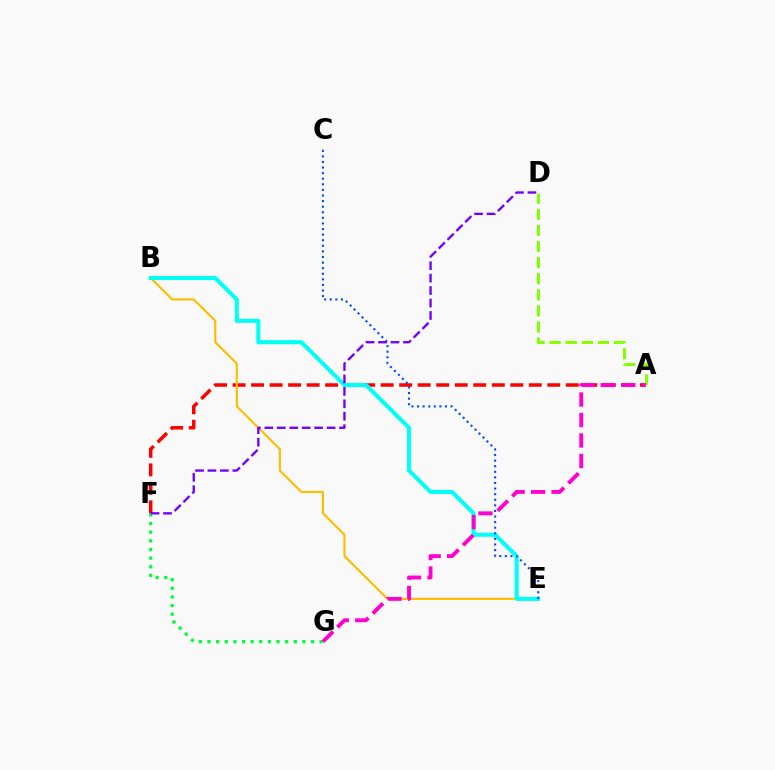{('A', 'F'): [{'color': '#ff0000', 'line_style': 'dashed', 'thickness': 2.51}], ('B', 'E'): [{'color': '#ffbd00', 'line_style': 'solid', 'thickness': 1.54}, {'color': '#00fff6', 'line_style': 'solid', 'thickness': 2.92}], ('A', 'D'): [{'color': '#84ff00', 'line_style': 'dashed', 'thickness': 2.19}], ('C', 'E'): [{'color': '#004bff', 'line_style': 'dotted', 'thickness': 1.52}], ('F', 'G'): [{'color': '#00ff39', 'line_style': 'dotted', 'thickness': 2.34}], ('D', 'F'): [{'color': '#7200ff', 'line_style': 'dashed', 'thickness': 1.69}], ('A', 'G'): [{'color': '#ff00cf', 'line_style': 'dashed', 'thickness': 2.78}]}